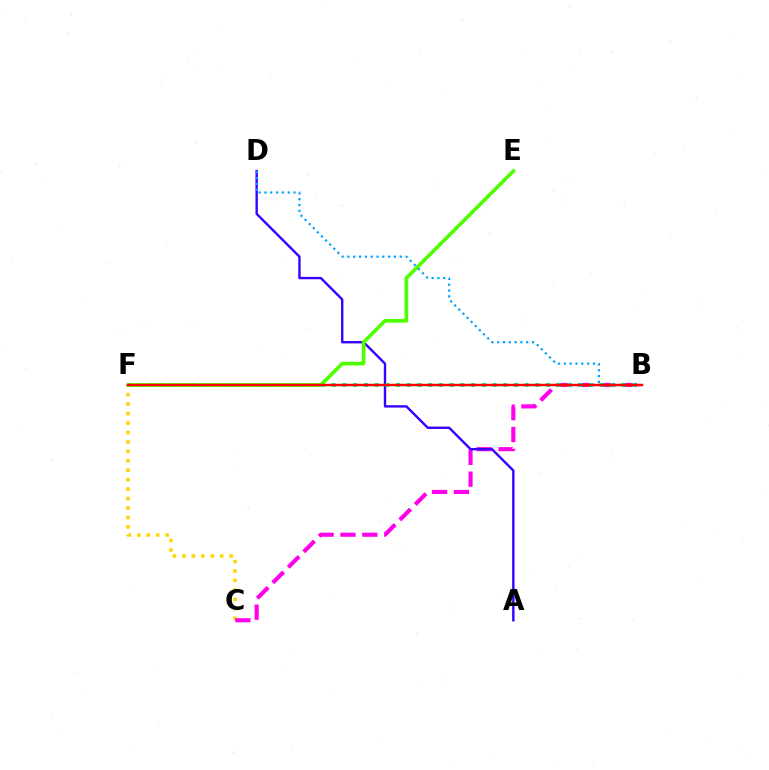{('C', 'F'): [{'color': '#ffd500', 'line_style': 'dotted', 'thickness': 2.57}], ('B', 'C'): [{'color': '#ff00ed', 'line_style': 'dashed', 'thickness': 2.97}], ('A', 'D'): [{'color': '#3700ff', 'line_style': 'solid', 'thickness': 1.72}], ('B', 'F'): [{'color': '#00ff86', 'line_style': 'dotted', 'thickness': 2.91}, {'color': '#ff0000', 'line_style': 'solid', 'thickness': 1.77}], ('E', 'F'): [{'color': '#4fff00', 'line_style': 'solid', 'thickness': 2.63}], ('B', 'D'): [{'color': '#009eff', 'line_style': 'dotted', 'thickness': 1.58}]}